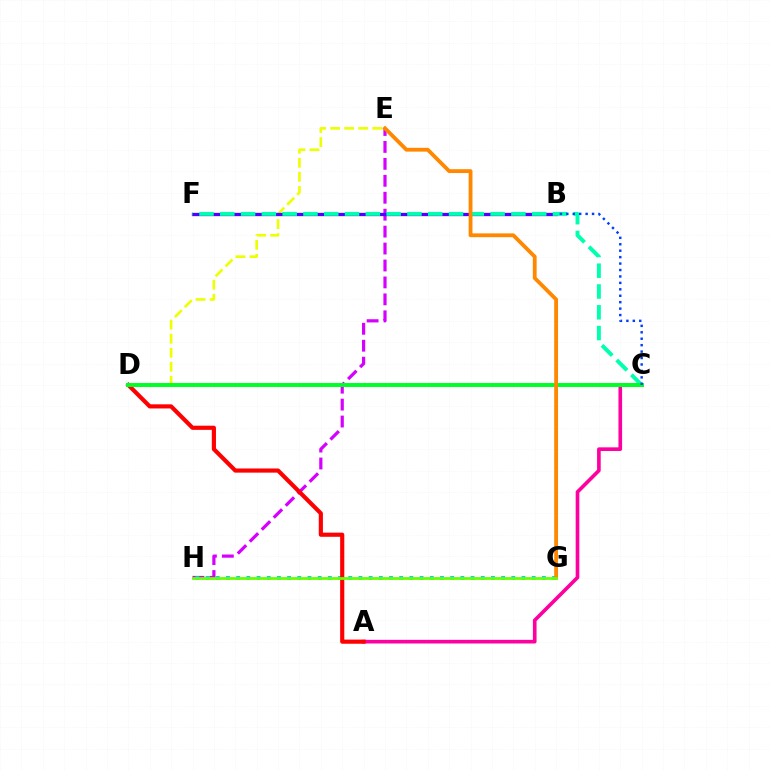{('D', 'E'): [{'color': '#eeff00', 'line_style': 'dashed', 'thickness': 1.91}], ('E', 'H'): [{'color': '#d600ff', 'line_style': 'dashed', 'thickness': 2.3}], ('B', 'F'): [{'color': '#4f00ff', 'line_style': 'solid', 'thickness': 2.37}], ('C', 'F'): [{'color': '#00ffaf', 'line_style': 'dashed', 'thickness': 2.82}], ('A', 'C'): [{'color': '#ff00a0', 'line_style': 'solid', 'thickness': 2.63}], ('G', 'H'): [{'color': '#00c7ff', 'line_style': 'dotted', 'thickness': 2.77}, {'color': '#66ff00', 'line_style': 'solid', 'thickness': 1.99}], ('A', 'D'): [{'color': '#ff0000', 'line_style': 'solid', 'thickness': 2.99}], ('C', 'D'): [{'color': '#00ff27', 'line_style': 'solid', 'thickness': 2.84}], ('E', 'G'): [{'color': '#ff8800', 'line_style': 'solid', 'thickness': 2.75}], ('B', 'C'): [{'color': '#003fff', 'line_style': 'dotted', 'thickness': 1.75}]}